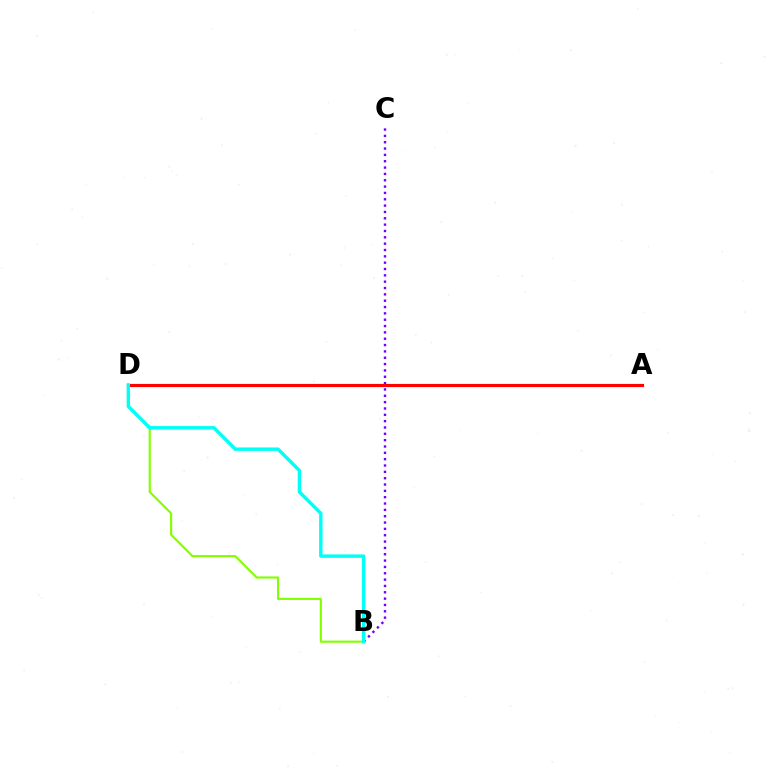{('B', 'C'): [{'color': '#7200ff', 'line_style': 'dotted', 'thickness': 1.72}], ('B', 'D'): [{'color': '#84ff00', 'line_style': 'solid', 'thickness': 1.55}, {'color': '#00fff6', 'line_style': 'solid', 'thickness': 2.46}], ('A', 'D'): [{'color': '#ff0000', 'line_style': 'solid', 'thickness': 2.26}]}